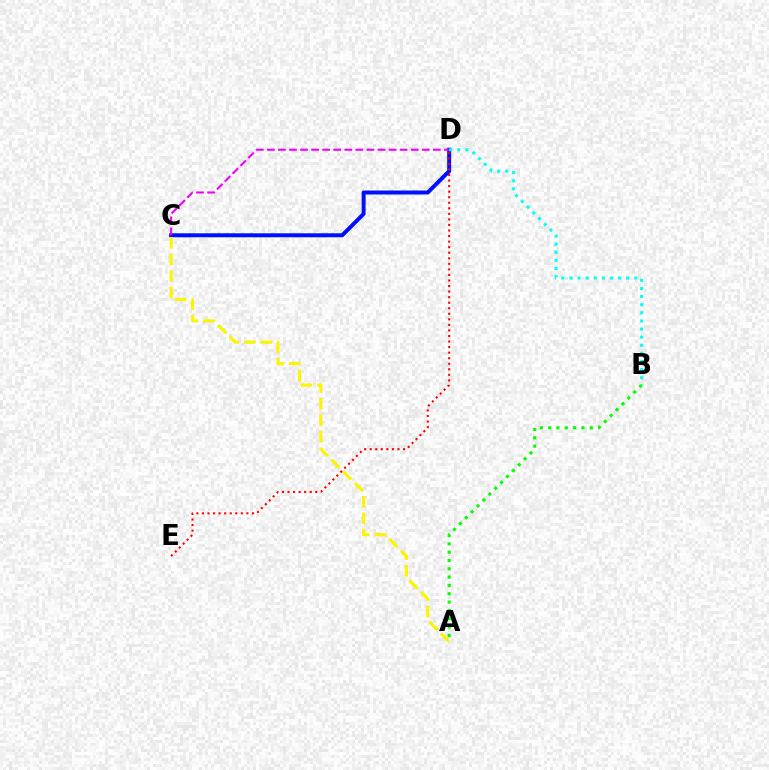{('C', 'D'): [{'color': '#0010ff', 'line_style': 'solid', 'thickness': 2.86}, {'color': '#ee00ff', 'line_style': 'dashed', 'thickness': 1.5}], ('A', 'B'): [{'color': '#08ff00', 'line_style': 'dotted', 'thickness': 2.26}], ('A', 'C'): [{'color': '#fcf500', 'line_style': 'dashed', 'thickness': 2.25}], ('D', 'E'): [{'color': '#ff0000', 'line_style': 'dotted', 'thickness': 1.51}], ('B', 'D'): [{'color': '#00fff6', 'line_style': 'dotted', 'thickness': 2.2}]}